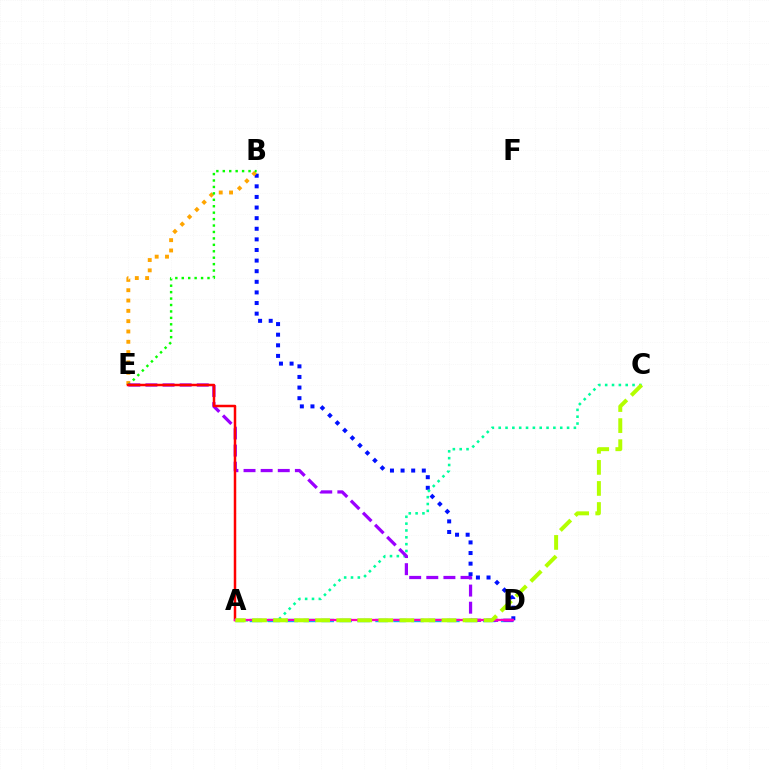{('B', 'D'): [{'color': '#0010ff', 'line_style': 'dotted', 'thickness': 2.88}], ('B', 'E'): [{'color': '#ffa500', 'line_style': 'dotted', 'thickness': 2.8}, {'color': '#08ff00', 'line_style': 'dotted', 'thickness': 1.75}], ('A', 'D'): [{'color': '#00b5ff', 'line_style': 'dashed', 'thickness': 2.44}, {'color': '#ff00bd', 'line_style': 'solid', 'thickness': 1.65}], ('A', 'C'): [{'color': '#00ff9d', 'line_style': 'dotted', 'thickness': 1.86}, {'color': '#b3ff00', 'line_style': 'dashed', 'thickness': 2.86}], ('D', 'E'): [{'color': '#9b00ff', 'line_style': 'dashed', 'thickness': 2.32}], ('A', 'E'): [{'color': '#ff0000', 'line_style': 'solid', 'thickness': 1.79}]}